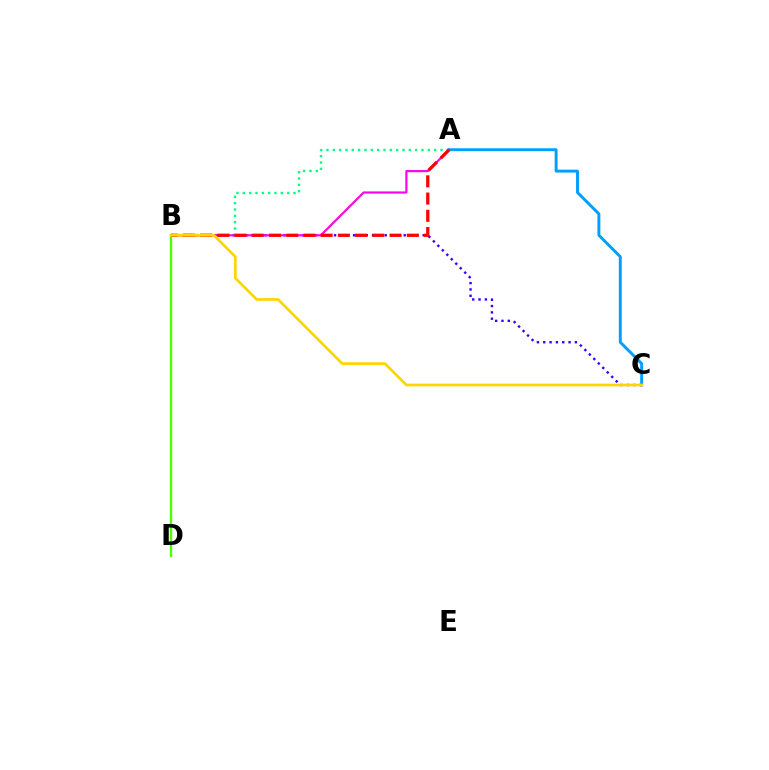{('B', 'C'): [{'color': '#3700ff', 'line_style': 'dotted', 'thickness': 1.72}, {'color': '#ffd500', 'line_style': 'solid', 'thickness': 1.93}], ('A', 'B'): [{'color': '#00ff86', 'line_style': 'dotted', 'thickness': 1.72}, {'color': '#ff00ed', 'line_style': 'solid', 'thickness': 1.55}, {'color': '#ff0000', 'line_style': 'dashed', 'thickness': 2.34}], ('A', 'C'): [{'color': '#009eff', 'line_style': 'solid', 'thickness': 2.1}], ('B', 'D'): [{'color': '#4fff00', 'line_style': 'solid', 'thickness': 1.7}]}